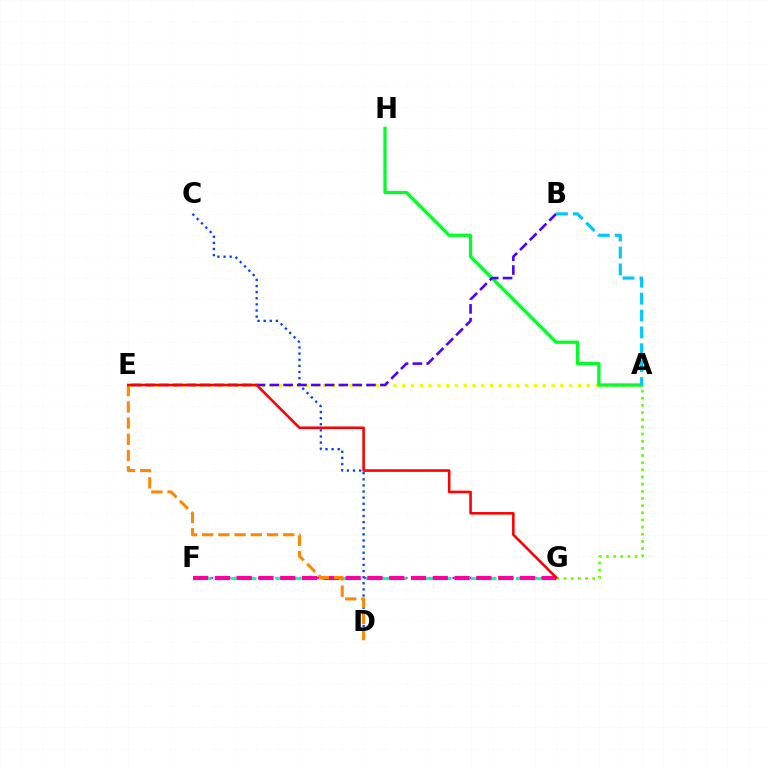{('C', 'D'): [{'color': '#003fff', 'line_style': 'dotted', 'thickness': 1.66}], ('F', 'G'): [{'color': '#d600ff', 'line_style': 'dotted', 'thickness': 1.6}, {'color': '#00ffaf', 'line_style': 'dashed', 'thickness': 2.04}, {'color': '#ff00a0', 'line_style': 'dashed', 'thickness': 2.96}], ('A', 'G'): [{'color': '#66ff00', 'line_style': 'dotted', 'thickness': 1.95}], ('D', 'E'): [{'color': '#ff8800', 'line_style': 'dashed', 'thickness': 2.2}], ('A', 'E'): [{'color': '#eeff00', 'line_style': 'dotted', 'thickness': 2.39}], ('A', 'H'): [{'color': '#00ff27', 'line_style': 'solid', 'thickness': 2.35}], ('B', 'E'): [{'color': '#4f00ff', 'line_style': 'dashed', 'thickness': 1.88}], ('E', 'G'): [{'color': '#ff0000', 'line_style': 'solid', 'thickness': 1.86}], ('A', 'B'): [{'color': '#00c7ff', 'line_style': 'dashed', 'thickness': 2.29}]}